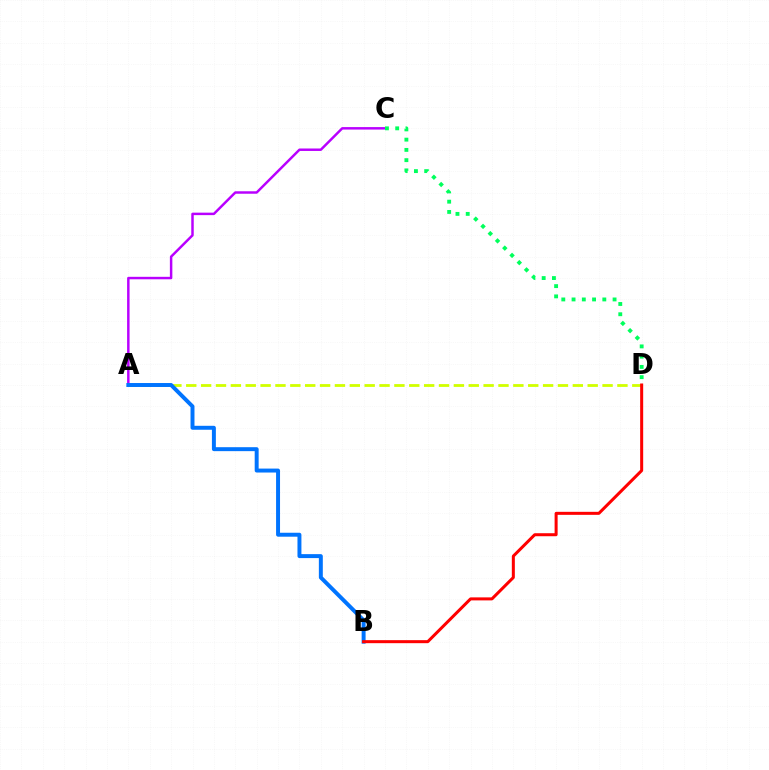{('A', 'C'): [{'color': '#b900ff', 'line_style': 'solid', 'thickness': 1.78}], ('A', 'D'): [{'color': '#d1ff00', 'line_style': 'dashed', 'thickness': 2.02}], ('A', 'B'): [{'color': '#0074ff', 'line_style': 'solid', 'thickness': 2.85}], ('B', 'D'): [{'color': '#ff0000', 'line_style': 'solid', 'thickness': 2.17}], ('C', 'D'): [{'color': '#00ff5c', 'line_style': 'dotted', 'thickness': 2.79}]}